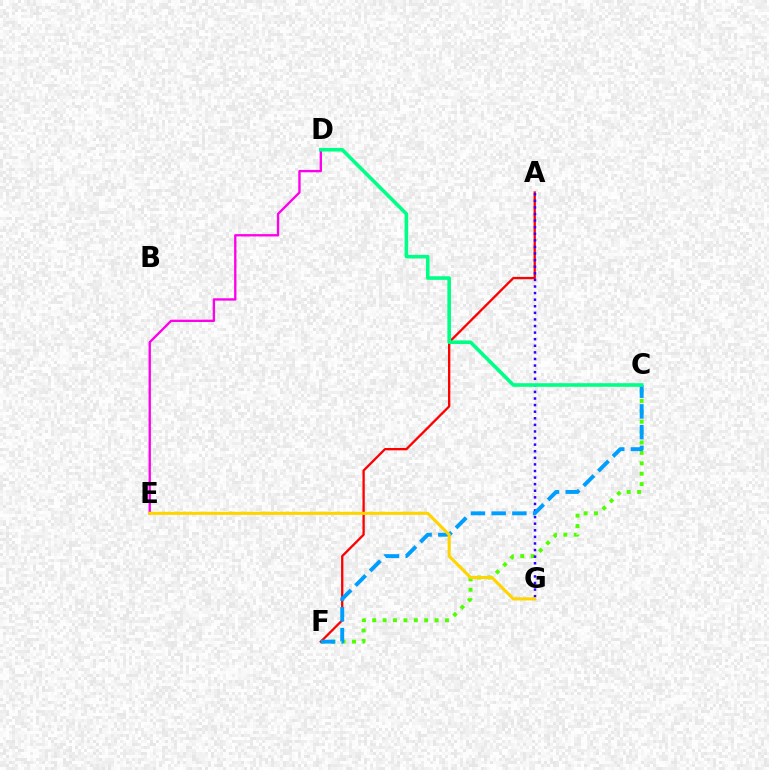{('C', 'F'): [{'color': '#4fff00', 'line_style': 'dotted', 'thickness': 2.83}, {'color': '#009eff', 'line_style': 'dashed', 'thickness': 2.82}], ('A', 'F'): [{'color': '#ff0000', 'line_style': 'solid', 'thickness': 1.66}], ('A', 'G'): [{'color': '#3700ff', 'line_style': 'dotted', 'thickness': 1.79}], ('D', 'E'): [{'color': '#ff00ed', 'line_style': 'solid', 'thickness': 1.69}], ('C', 'D'): [{'color': '#00ff86', 'line_style': 'solid', 'thickness': 2.59}], ('E', 'G'): [{'color': '#ffd500', 'line_style': 'solid', 'thickness': 2.22}]}